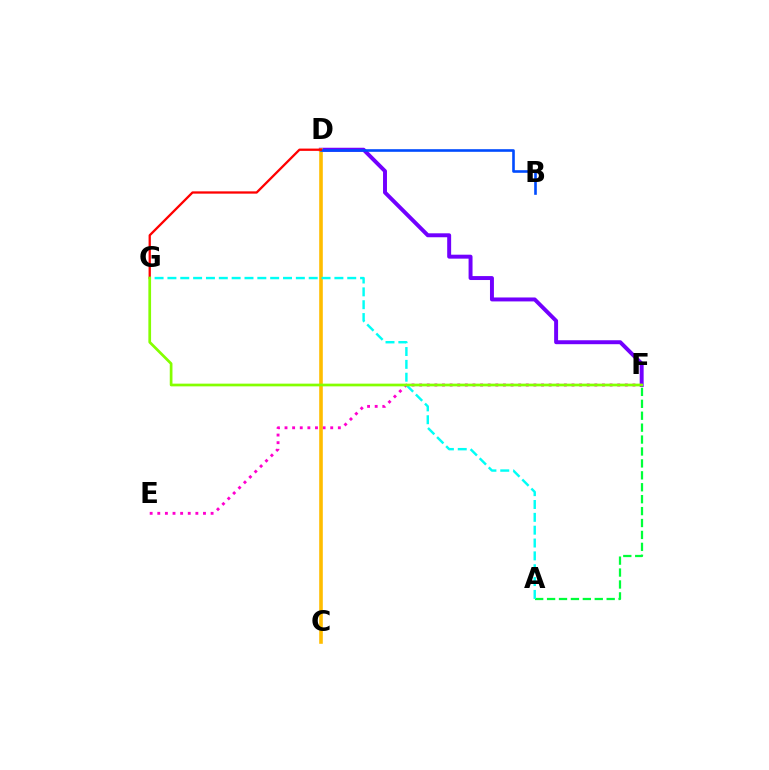{('D', 'F'): [{'color': '#7200ff', 'line_style': 'solid', 'thickness': 2.84}], ('E', 'F'): [{'color': '#ff00cf', 'line_style': 'dotted', 'thickness': 2.07}], ('C', 'D'): [{'color': '#ffbd00', 'line_style': 'solid', 'thickness': 2.59}], ('A', 'F'): [{'color': '#00ff39', 'line_style': 'dashed', 'thickness': 1.62}], ('B', 'D'): [{'color': '#004bff', 'line_style': 'solid', 'thickness': 1.89}], ('D', 'G'): [{'color': '#ff0000', 'line_style': 'solid', 'thickness': 1.65}], ('A', 'G'): [{'color': '#00fff6', 'line_style': 'dashed', 'thickness': 1.74}], ('F', 'G'): [{'color': '#84ff00', 'line_style': 'solid', 'thickness': 1.95}]}